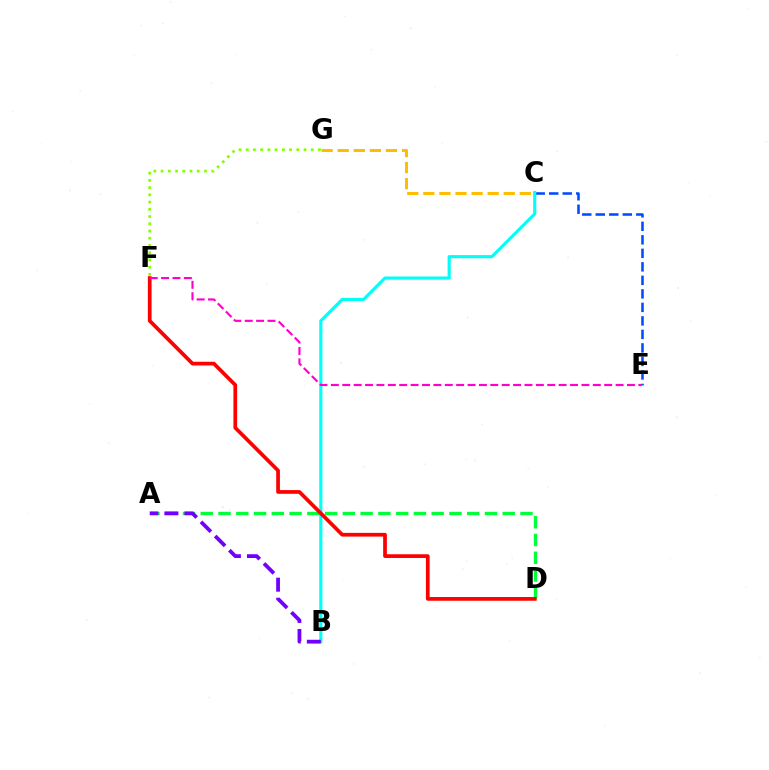{('C', 'E'): [{'color': '#004bff', 'line_style': 'dashed', 'thickness': 1.84}], ('A', 'D'): [{'color': '#00ff39', 'line_style': 'dashed', 'thickness': 2.41}], ('B', 'C'): [{'color': '#00fff6', 'line_style': 'solid', 'thickness': 2.25}], ('F', 'G'): [{'color': '#84ff00', 'line_style': 'dotted', 'thickness': 1.96}], ('D', 'F'): [{'color': '#ff0000', 'line_style': 'solid', 'thickness': 2.68}], ('C', 'G'): [{'color': '#ffbd00', 'line_style': 'dashed', 'thickness': 2.18}], ('E', 'F'): [{'color': '#ff00cf', 'line_style': 'dashed', 'thickness': 1.55}], ('A', 'B'): [{'color': '#7200ff', 'line_style': 'dashed', 'thickness': 2.73}]}